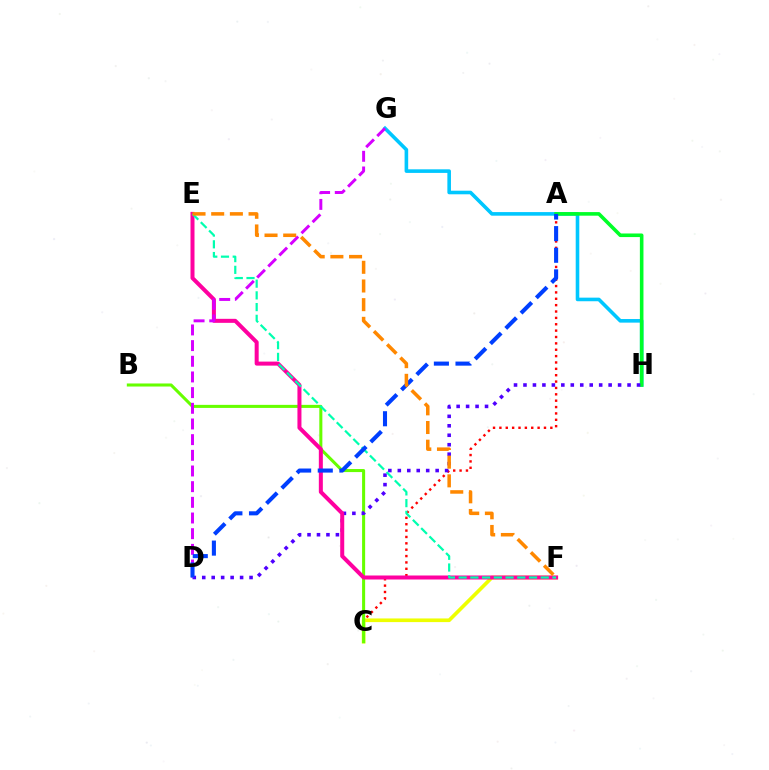{('G', 'H'): [{'color': '#00c7ff', 'line_style': 'solid', 'thickness': 2.59}], ('A', 'C'): [{'color': '#ff0000', 'line_style': 'dotted', 'thickness': 1.73}], ('C', 'F'): [{'color': '#eeff00', 'line_style': 'solid', 'thickness': 2.63}], ('A', 'H'): [{'color': '#00ff27', 'line_style': 'solid', 'thickness': 2.59}], ('B', 'C'): [{'color': '#66ff00', 'line_style': 'solid', 'thickness': 2.2}], ('D', 'H'): [{'color': '#4f00ff', 'line_style': 'dotted', 'thickness': 2.57}], ('E', 'F'): [{'color': '#ff00a0', 'line_style': 'solid', 'thickness': 2.89}, {'color': '#00ffaf', 'line_style': 'dashed', 'thickness': 1.59}, {'color': '#ff8800', 'line_style': 'dashed', 'thickness': 2.54}], ('D', 'G'): [{'color': '#d600ff', 'line_style': 'dashed', 'thickness': 2.13}], ('A', 'D'): [{'color': '#003fff', 'line_style': 'dashed', 'thickness': 2.94}]}